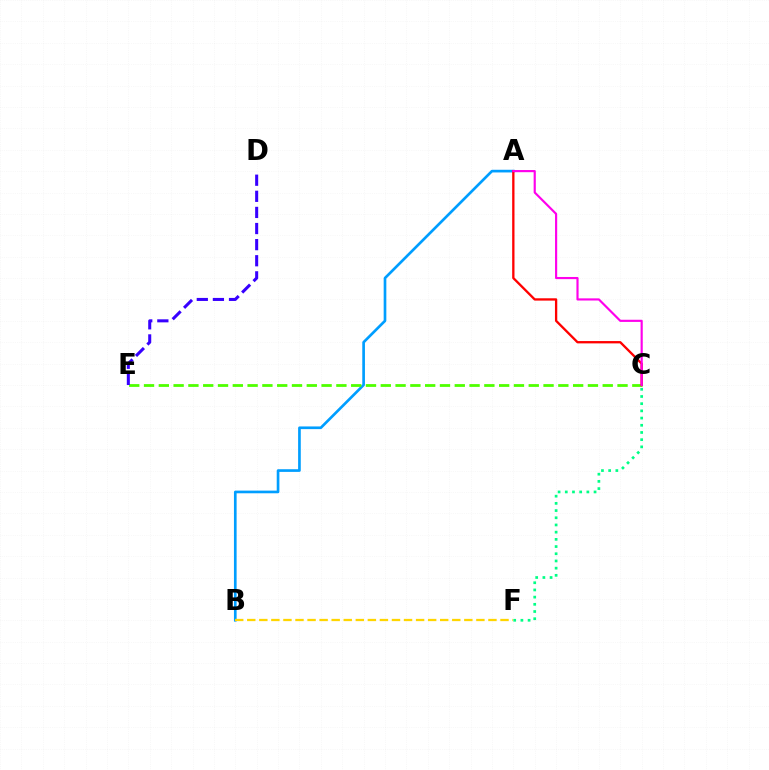{('A', 'B'): [{'color': '#009eff', 'line_style': 'solid', 'thickness': 1.93}], ('C', 'E'): [{'color': '#4fff00', 'line_style': 'dashed', 'thickness': 2.01}], ('A', 'C'): [{'color': '#ff0000', 'line_style': 'solid', 'thickness': 1.67}, {'color': '#ff00ed', 'line_style': 'solid', 'thickness': 1.55}], ('B', 'F'): [{'color': '#ffd500', 'line_style': 'dashed', 'thickness': 1.64}], ('D', 'E'): [{'color': '#3700ff', 'line_style': 'dashed', 'thickness': 2.19}], ('C', 'F'): [{'color': '#00ff86', 'line_style': 'dotted', 'thickness': 1.96}]}